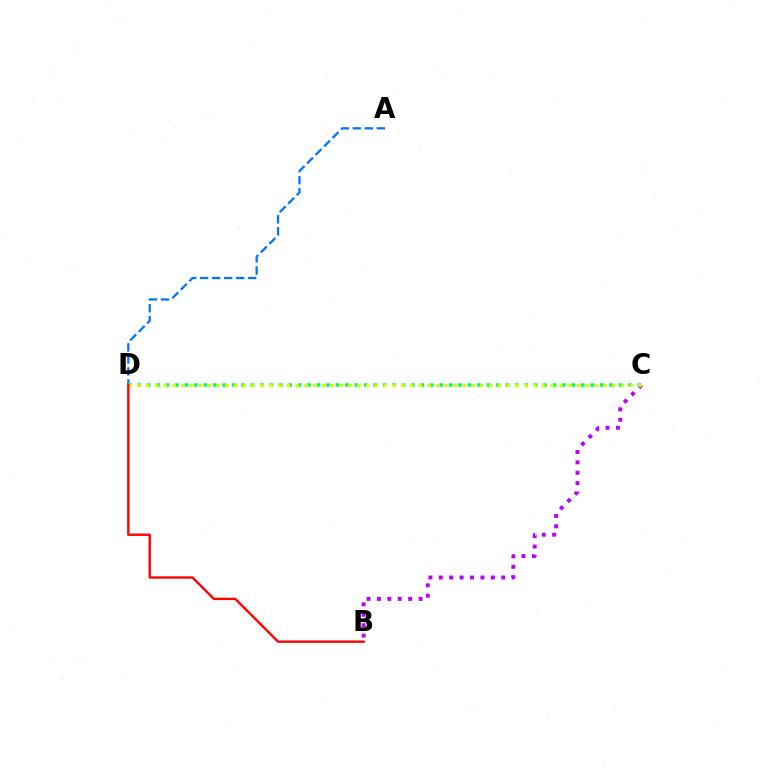{('A', 'D'): [{'color': '#0074ff', 'line_style': 'dashed', 'thickness': 1.63}], ('C', 'D'): [{'color': '#00ff5c', 'line_style': 'dotted', 'thickness': 2.56}, {'color': '#d1ff00', 'line_style': 'dotted', 'thickness': 2.39}], ('B', 'C'): [{'color': '#b900ff', 'line_style': 'dotted', 'thickness': 2.83}], ('B', 'D'): [{'color': '#ff0000', 'line_style': 'solid', 'thickness': 1.71}]}